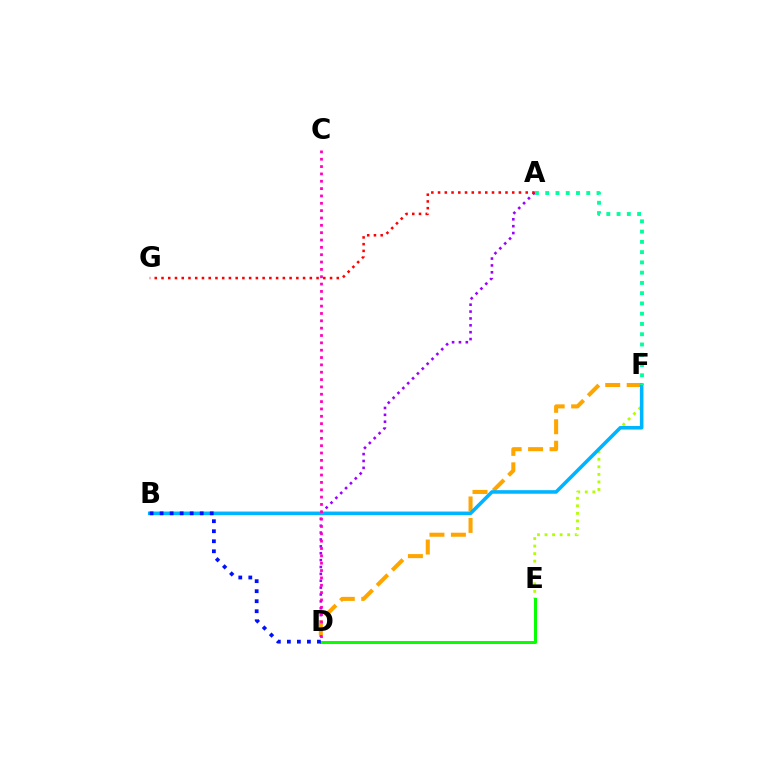{('E', 'F'): [{'color': '#b3ff00', 'line_style': 'dotted', 'thickness': 2.05}], ('A', 'D'): [{'color': '#9b00ff', 'line_style': 'dotted', 'thickness': 1.87}], ('D', 'F'): [{'color': '#ffa500', 'line_style': 'dashed', 'thickness': 2.92}], ('B', 'F'): [{'color': '#00b5ff', 'line_style': 'solid', 'thickness': 2.57}], ('C', 'D'): [{'color': '#ff00bd', 'line_style': 'dotted', 'thickness': 2.0}], ('A', 'F'): [{'color': '#00ff9d', 'line_style': 'dotted', 'thickness': 2.79}], ('D', 'E'): [{'color': '#08ff00', 'line_style': 'solid', 'thickness': 2.17}], ('A', 'G'): [{'color': '#ff0000', 'line_style': 'dotted', 'thickness': 1.83}], ('B', 'D'): [{'color': '#0010ff', 'line_style': 'dotted', 'thickness': 2.72}]}